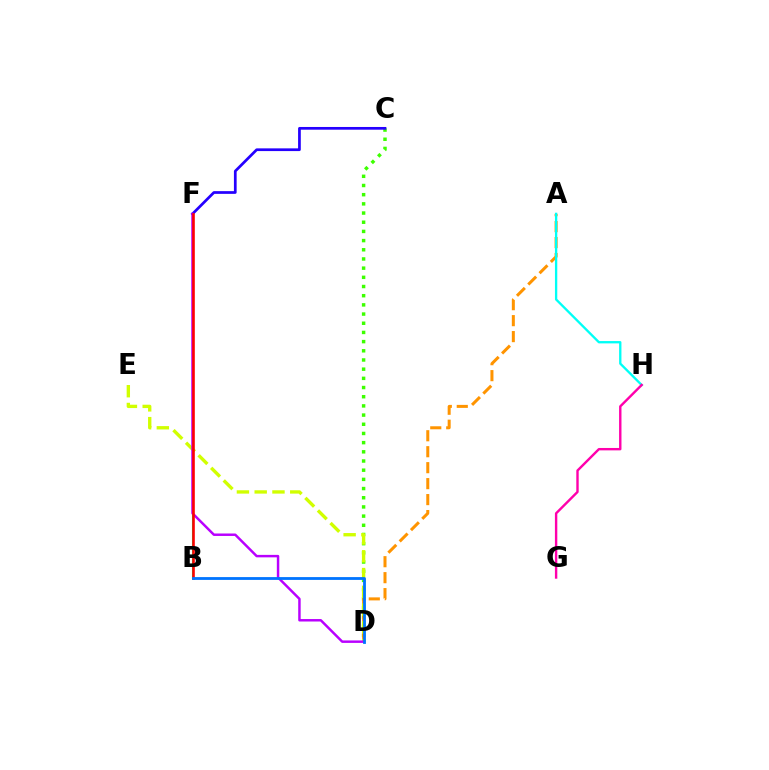{('B', 'F'): [{'color': '#00ff5c', 'line_style': 'solid', 'thickness': 1.5}, {'color': '#ff0000', 'line_style': 'solid', 'thickness': 1.87}], ('C', 'D'): [{'color': '#3dff00', 'line_style': 'dotted', 'thickness': 2.5}], ('C', 'F'): [{'color': '#2500ff', 'line_style': 'solid', 'thickness': 1.96}], ('A', 'D'): [{'color': '#ff9400', 'line_style': 'dashed', 'thickness': 2.17}], ('D', 'E'): [{'color': '#d1ff00', 'line_style': 'dashed', 'thickness': 2.41}], ('D', 'F'): [{'color': '#b900ff', 'line_style': 'solid', 'thickness': 1.78}], ('A', 'H'): [{'color': '#00fff6', 'line_style': 'solid', 'thickness': 1.68}], ('G', 'H'): [{'color': '#ff00ac', 'line_style': 'solid', 'thickness': 1.73}], ('B', 'D'): [{'color': '#0074ff', 'line_style': 'solid', 'thickness': 2.02}]}